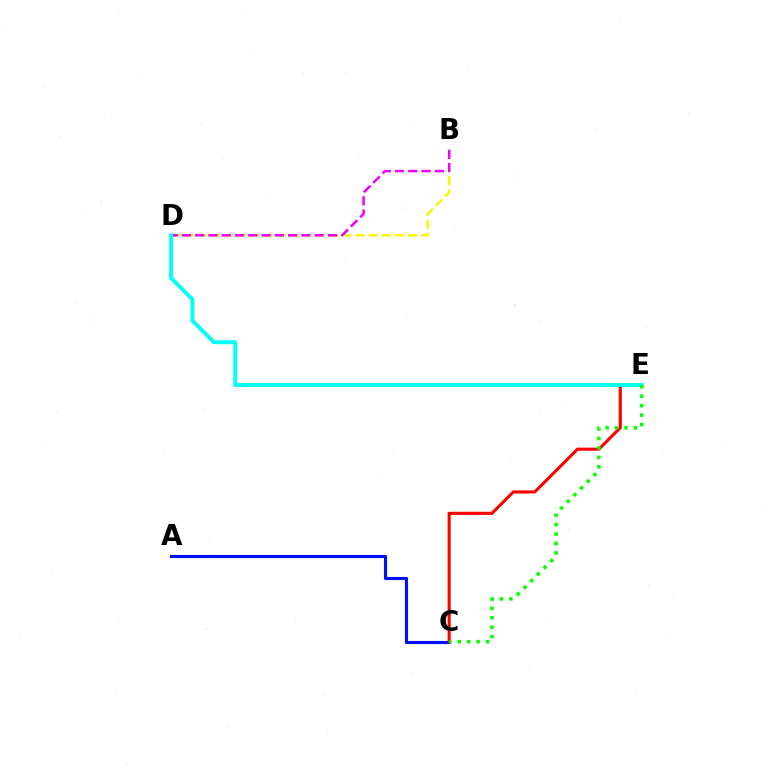{('A', 'C'): [{'color': '#0010ff', 'line_style': 'solid', 'thickness': 2.23}], ('C', 'E'): [{'color': '#ff0000', 'line_style': 'solid', 'thickness': 2.23}, {'color': '#08ff00', 'line_style': 'dotted', 'thickness': 2.57}], ('B', 'D'): [{'color': '#fcf500', 'line_style': 'dashed', 'thickness': 1.79}, {'color': '#ee00ff', 'line_style': 'dashed', 'thickness': 1.8}], ('D', 'E'): [{'color': '#00fff6', 'line_style': 'solid', 'thickness': 2.81}]}